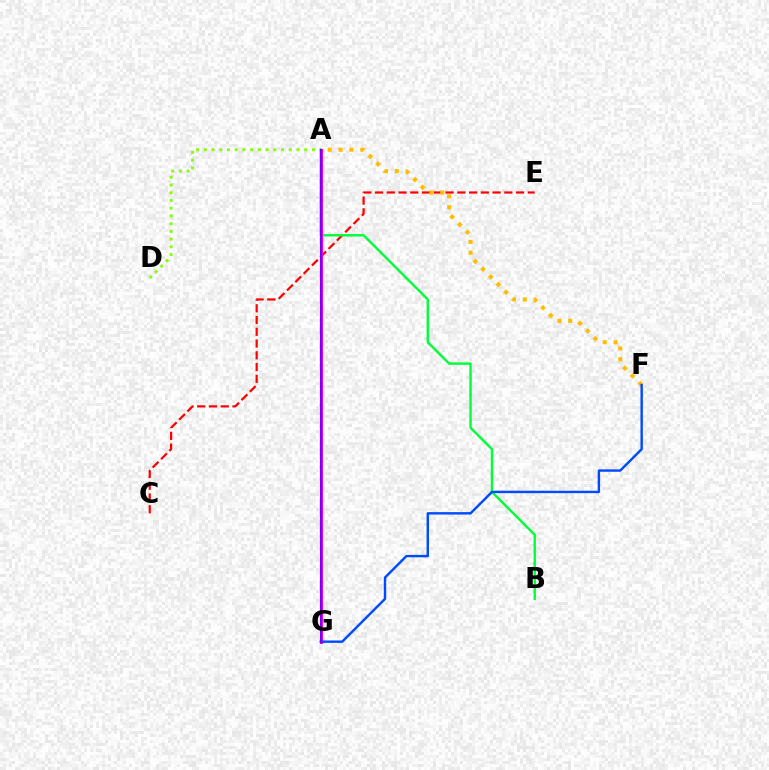{('C', 'E'): [{'color': '#ff0000', 'line_style': 'dashed', 'thickness': 1.6}], ('A', 'D'): [{'color': '#84ff00', 'line_style': 'dotted', 'thickness': 2.1}], ('A', 'G'): [{'color': '#00fff6', 'line_style': 'dashed', 'thickness': 2.14}, {'color': '#ff00cf', 'line_style': 'solid', 'thickness': 2.17}, {'color': '#7200ff', 'line_style': 'solid', 'thickness': 1.55}], ('A', 'B'): [{'color': '#00ff39', 'line_style': 'solid', 'thickness': 1.72}], ('A', 'F'): [{'color': '#ffbd00', 'line_style': 'dotted', 'thickness': 2.95}], ('F', 'G'): [{'color': '#004bff', 'line_style': 'solid', 'thickness': 1.74}]}